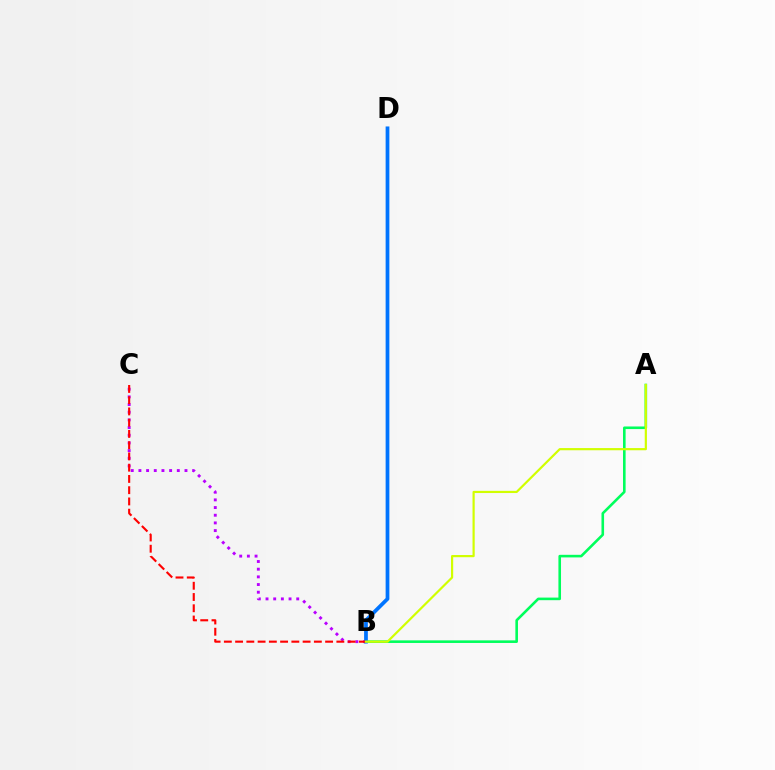{('B', 'C'): [{'color': '#b900ff', 'line_style': 'dotted', 'thickness': 2.09}, {'color': '#ff0000', 'line_style': 'dashed', 'thickness': 1.53}], ('A', 'B'): [{'color': '#00ff5c', 'line_style': 'solid', 'thickness': 1.87}, {'color': '#d1ff00', 'line_style': 'solid', 'thickness': 1.58}], ('B', 'D'): [{'color': '#0074ff', 'line_style': 'solid', 'thickness': 2.69}]}